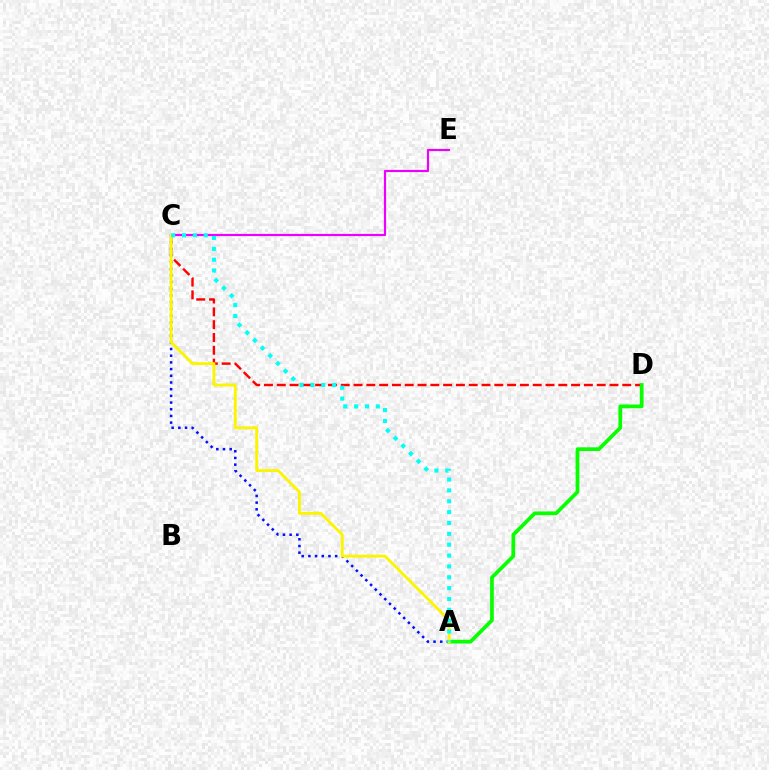{('C', 'D'): [{'color': '#ff0000', 'line_style': 'dashed', 'thickness': 1.74}], ('A', 'C'): [{'color': '#0010ff', 'line_style': 'dotted', 'thickness': 1.82}, {'color': '#fcf500', 'line_style': 'solid', 'thickness': 2.07}, {'color': '#00fff6', 'line_style': 'dotted', 'thickness': 2.95}], ('A', 'D'): [{'color': '#08ff00', 'line_style': 'solid', 'thickness': 2.69}], ('C', 'E'): [{'color': '#ee00ff', 'line_style': 'solid', 'thickness': 1.57}]}